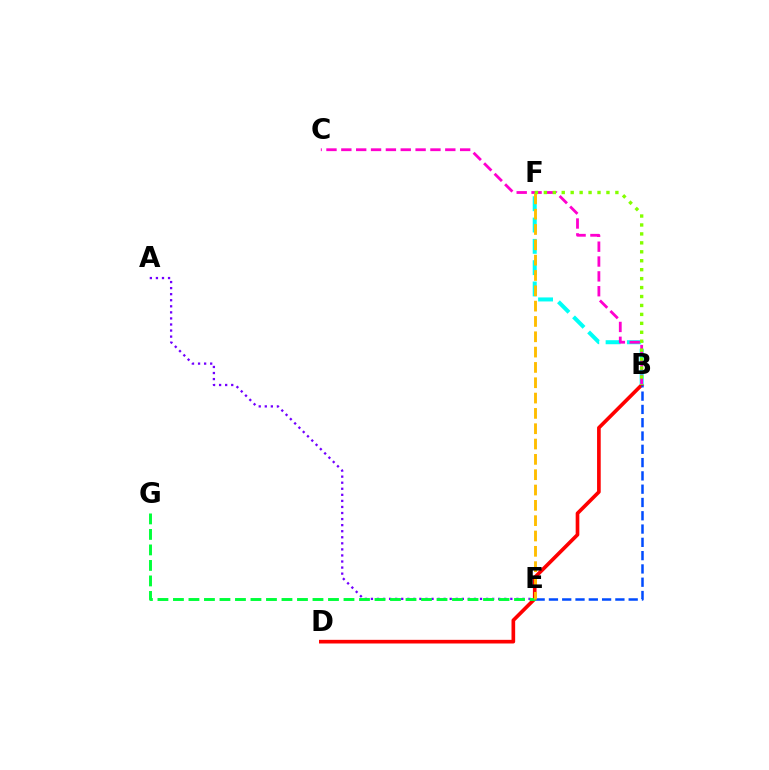{('B', 'D'): [{'color': '#ff0000', 'line_style': 'solid', 'thickness': 2.63}], ('B', 'F'): [{'color': '#00fff6', 'line_style': 'dashed', 'thickness': 2.89}, {'color': '#84ff00', 'line_style': 'dotted', 'thickness': 2.43}], ('B', 'E'): [{'color': '#004bff', 'line_style': 'dashed', 'thickness': 1.81}], ('B', 'C'): [{'color': '#ff00cf', 'line_style': 'dashed', 'thickness': 2.02}], ('A', 'E'): [{'color': '#7200ff', 'line_style': 'dotted', 'thickness': 1.65}], ('E', 'G'): [{'color': '#00ff39', 'line_style': 'dashed', 'thickness': 2.11}], ('E', 'F'): [{'color': '#ffbd00', 'line_style': 'dashed', 'thickness': 2.08}]}